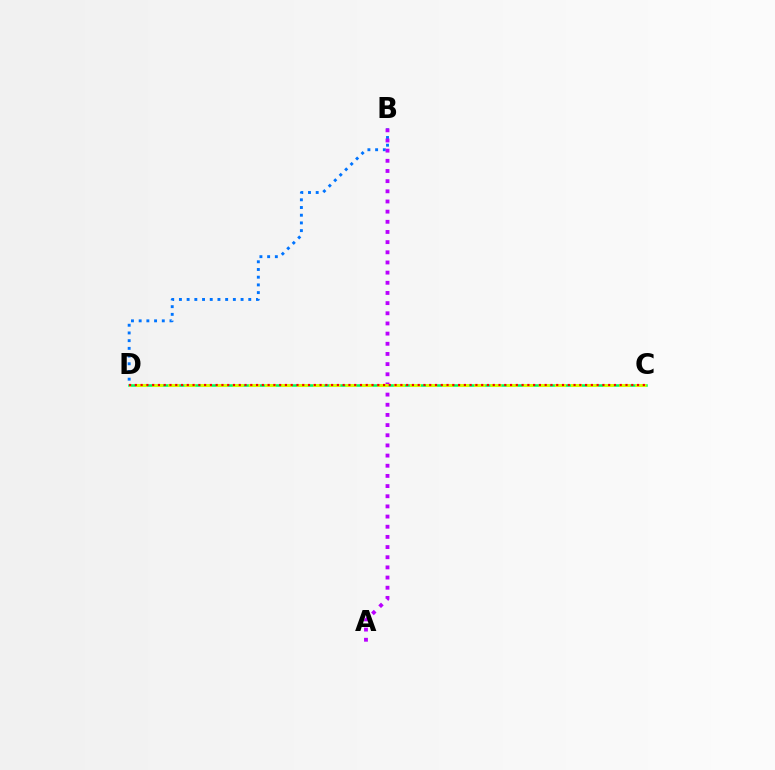{('C', 'D'): [{'color': '#00ff5c', 'line_style': 'solid', 'thickness': 1.82}, {'color': '#d1ff00', 'line_style': 'dashed', 'thickness': 2.19}, {'color': '#ff0000', 'line_style': 'dotted', 'thickness': 1.57}], ('B', 'D'): [{'color': '#0074ff', 'line_style': 'dotted', 'thickness': 2.09}], ('A', 'B'): [{'color': '#b900ff', 'line_style': 'dotted', 'thickness': 2.76}]}